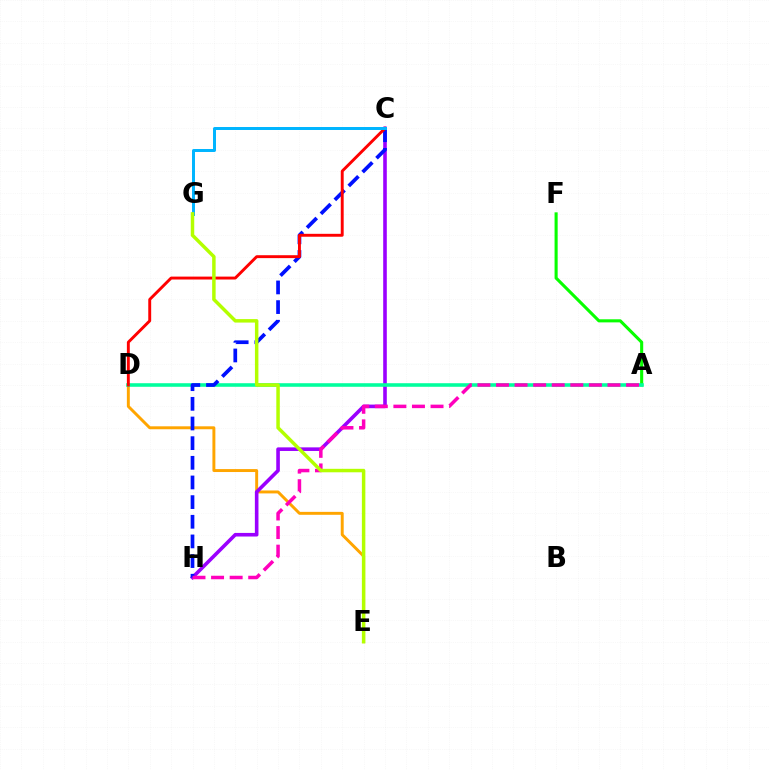{('A', 'F'): [{'color': '#08ff00', 'line_style': 'solid', 'thickness': 2.23}], ('D', 'E'): [{'color': '#ffa500', 'line_style': 'solid', 'thickness': 2.12}], ('C', 'H'): [{'color': '#9b00ff', 'line_style': 'solid', 'thickness': 2.59}, {'color': '#0010ff', 'line_style': 'dashed', 'thickness': 2.67}], ('A', 'D'): [{'color': '#00ff9d', 'line_style': 'solid', 'thickness': 2.57}], ('C', 'D'): [{'color': '#ff0000', 'line_style': 'solid', 'thickness': 2.1}], ('C', 'G'): [{'color': '#00b5ff', 'line_style': 'solid', 'thickness': 2.14}], ('A', 'H'): [{'color': '#ff00bd', 'line_style': 'dashed', 'thickness': 2.52}], ('E', 'G'): [{'color': '#b3ff00', 'line_style': 'solid', 'thickness': 2.5}]}